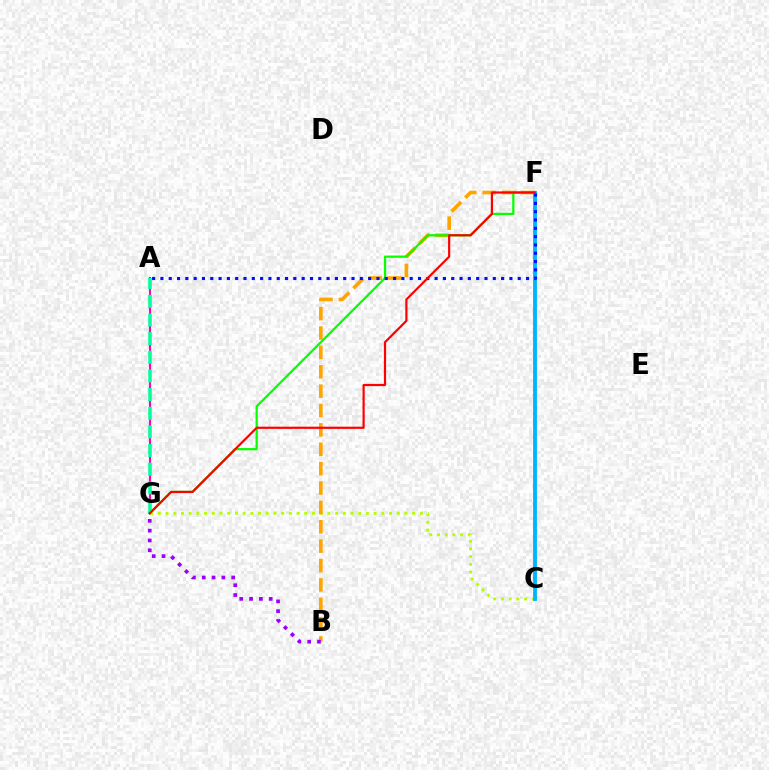{('C', 'G'): [{'color': '#b3ff00', 'line_style': 'dotted', 'thickness': 2.09}], ('B', 'F'): [{'color': '#ffa500', 'line_style': 'dashed', 'thickness': 2.63}], ('F', 'G'): [{'color': '#08ff00', 'line_style': 'solid', 'thickness': 1.62}, {'color': '#ff0000', 'line_style': 'solid', 'thickness': 1.58}], ('A', 'G'): [{'color': '#ff00bd', 'line_style': 'solid', 'thickness': 1.5}, {'color': '#00ff9d', 'line_style': 'dashed', 'thickness': 2.53}], ('C', 'F'): [{'color': '#00b5ff', 'line_style': 'solid', 'thickness': 2.77}], ('A', 'F'): [{'color': '#0010ff', 'line_style': 'dotted', 'thickness': 2.26}], ('B', 'G'): [{'color': '#9b00ff', 'line_style': 'dotted', 'thickness': 2.67}]}